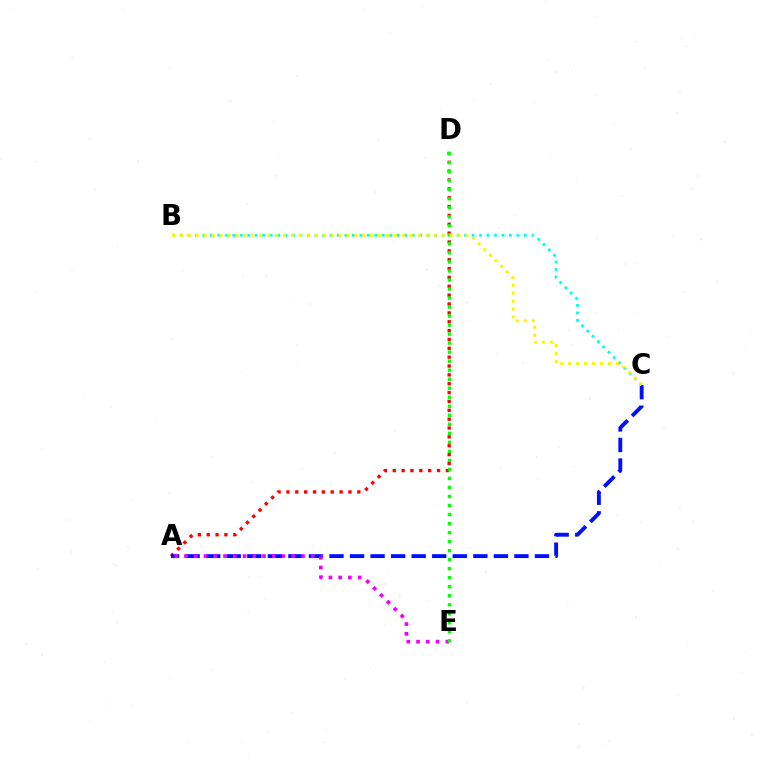{('A', 'D'): [{'color': '#ff0000', 'line_style': 'dotted', 'thickness': 2.41}], ('A', 'C'): [{'color': '#0010ff', 'line_style': 'dashed', 'thickness': 2.79}], ('A', 'E'): [{'color': '#ee00ff', 'line_style': 'dotted', 'thickness': 2.65}], ('B', 'C'): [{'color': '#00fff6', 'line_style': 'dotted', 'thickness': 2.03}, {'color': '#fcf500', 'line_style': 'dotted', 'thickness': 2.15}], ('D', 'E'): [{'color': '#08ff00', 'line_style': 'dotted', 'thickness': 2.45}]}